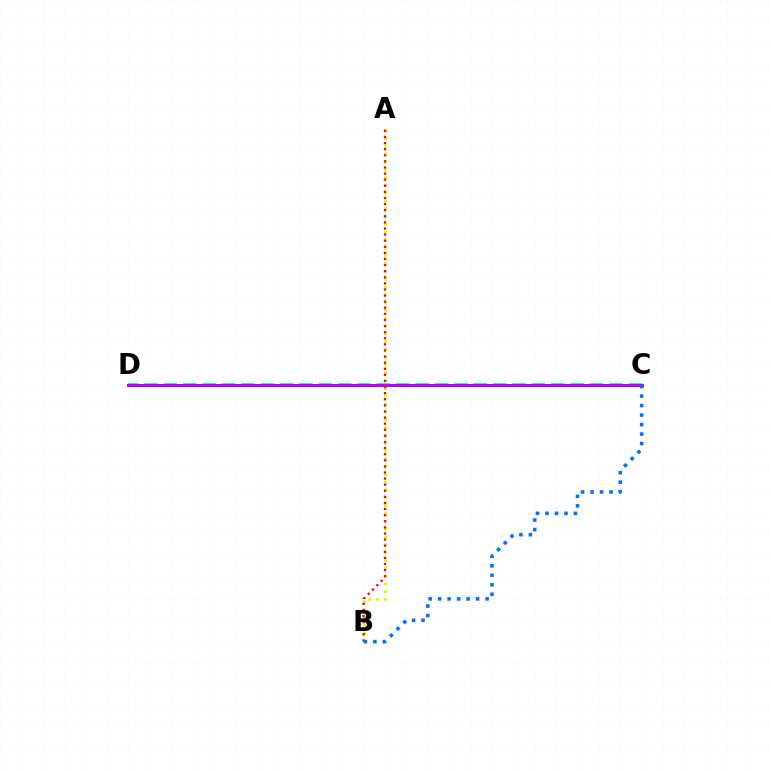{('A', 'B'): [{'color': '#d1ff00', 'line_style': 'dotted', 'thickness': 2.12}, {'color': '#ff0000', 'line_style': 'dotted', 'thickness': 1.66}], ('C', 'D'): [{'color': '#00ff5c', 'line_style': 'dashed', 'thickness': 2.63}, {'color': '#b900ff', 'line_style': 'solid', 'thickness': 2.17}], ('B', 'C'): [{'color': '#0074ff', 'line_style': 'dotted', 'thickness': 2.58}]}